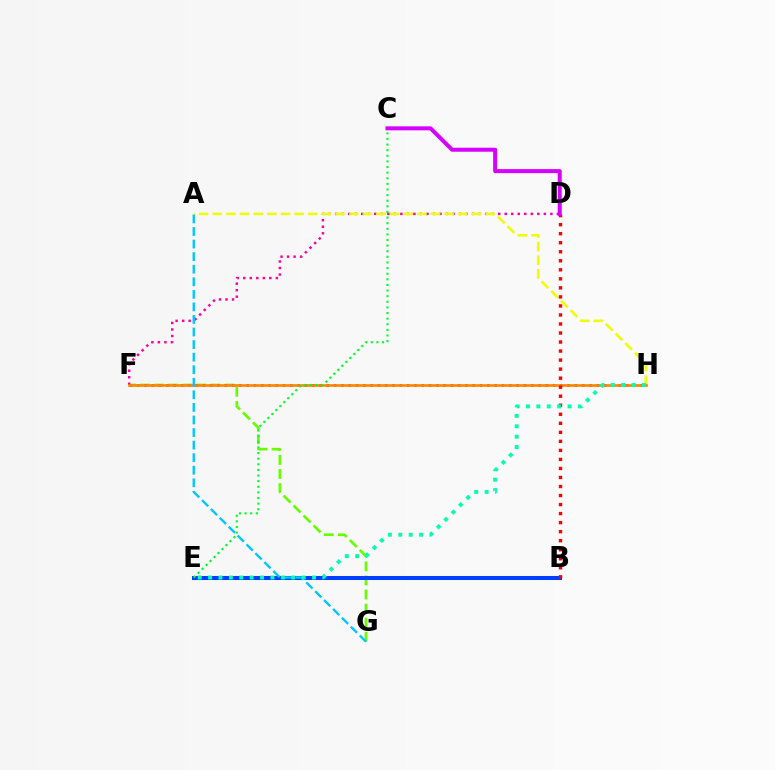{('F', 'G'): [{'color': '#66ff00', 'line_style': 'dashed', 'thickness': 1.91}], ('D', 'F'): [{'color': '#ff00a0', 'line_style': 'dotted', 'thickness': 1.77}], ('A', 'H'): [{'color': '#eeff00', 'line_style': 'dashed', 'thickness': 1.85}], ('F', 'H'): [{'color': '#4f00ff', 'line_style': 'dotted', 'thickness': 1.98}, {'color': '#ff8800', 'line_style': 'solid', 'thickness': 1.95}], ('B', 'E'): [{'color': '#003fff', 'line_style': 'solid', 'thickness': 2.89}], ('A', 'G'): [{'color': '#00c7ff', 'line_style': 'dashed', 'thickness': 1.71}], ('B', 'D'): [{'color': '#ff0000', 'line_style': 'dotted', 'thickness': 2.45}], ('C', 'E'): [{'color': '#00ff27', 'line_style': 'dotted', 'thickness': 1.53}], ('C', 'D'): [{'color': '#d600ff', 'line_style': 'solid', 'thickness': 2.89}], ('E', 'H'): [{'color': '#00ffaf', 'line_style': 'dotted', 'thickness': 2.82}]}